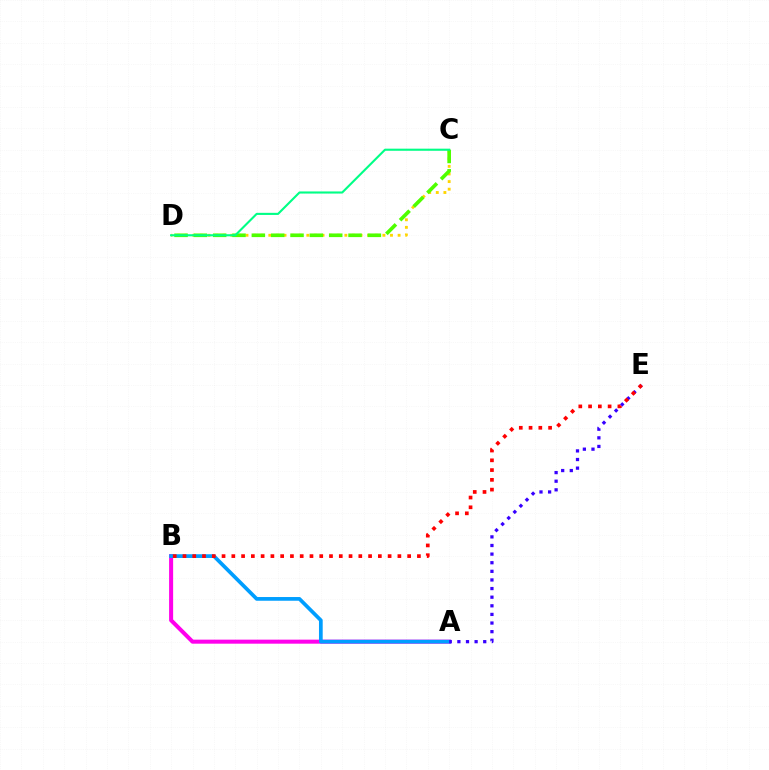{('C', 'D'): [{'color': '#ffd500', 'line_style': 'dotted', 'thickness': 2.07}, {'color': '#4fff00', 'line_style': 'dashed', 'thickness': 2.63}, {'color': '#00ff86', 'line_style': 'solid', 'thickness': 1.52}], ('A', 'B'): [{'color': '#ff00ed', 'line_style': 'solid', 'thickness': 2.91}, {'color': '#009eff', 'line_style': 'solid', 'thickness': 2.68}], ('A', 'E'): [{'color': '#3700ff', 'line_style': 'dotted', 'thickness': 2.34}], ('B', 'E'): [{'color': '#ff0000', 'line_style': 'dotted', 'thickness': 2.65}]}